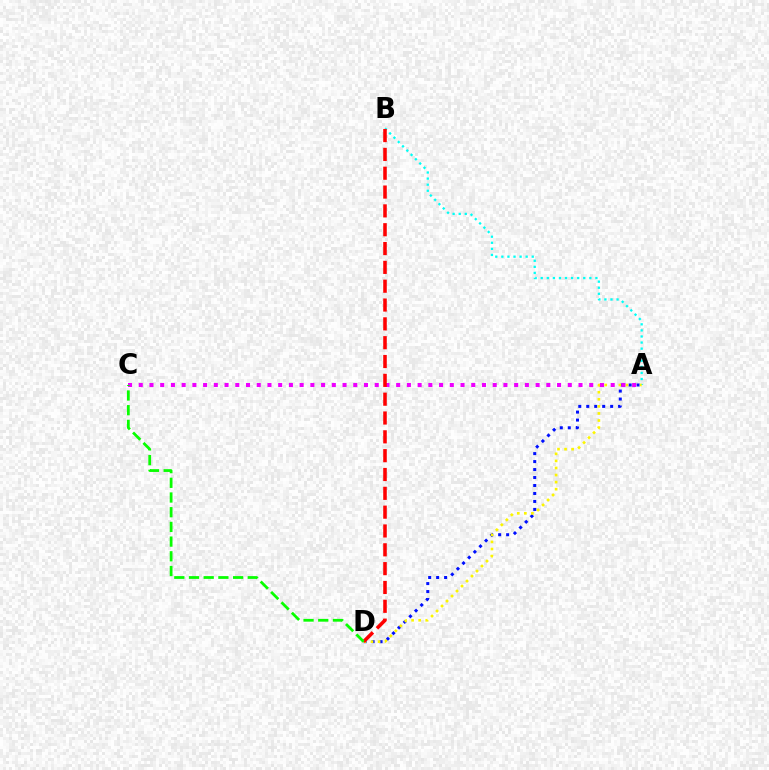{('A', 'B'): [{'color': '#00fff6', 'line_style': 'dotted', 'thickness': 1.65}], ('A', 'D'): [{'color': '#0010ff', 'line_style': 'dotted', 'thickness': 2.17}, {'color': '#fcf500', 'line_style': 'dotted', 'thickness': 1.92}], ('A', 'C'): [{'color': '#ee00ff', 'line_style': 'dotted', 'thickness': 2.91}], ('B', 'D'): [{'color': '#ff0000', 'line_style': 'dashed', 'thickness': 2.56}], ('C', 'D'): [{'color': '#08ff00', 'line_style': 'dashed', 'thickness': 2.0}]}